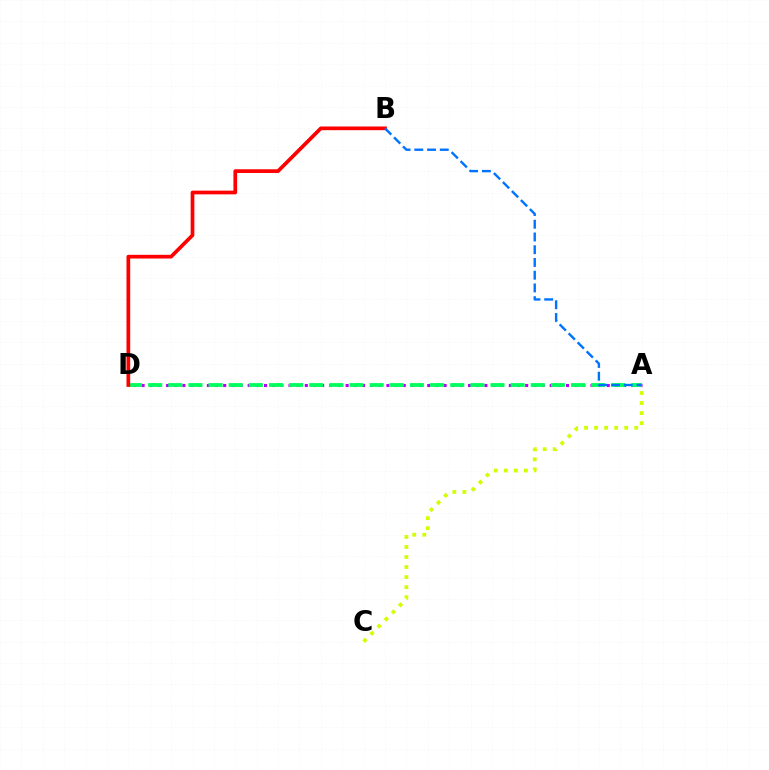{('A', 'D'): [{'color': '#b900ff', 'line_style': 'dotted', 'thickness': 2.22}, {'color': '#00ff5c', 'line_style': 'dashed', 'thickness': 2.74}], ('A', 'C'): [{'color': '#d1ff00', 'line_style': 'dotted', 'thickness': 2.73}], ('B', 'D'): [{'color': '#ff0000', 'line_style': 'solid', 'thickness': 2.67}], ('A', 'B'): [{'color': '#0074ff', 'line_style': 'dashed', 'thickness': 1.73}]}